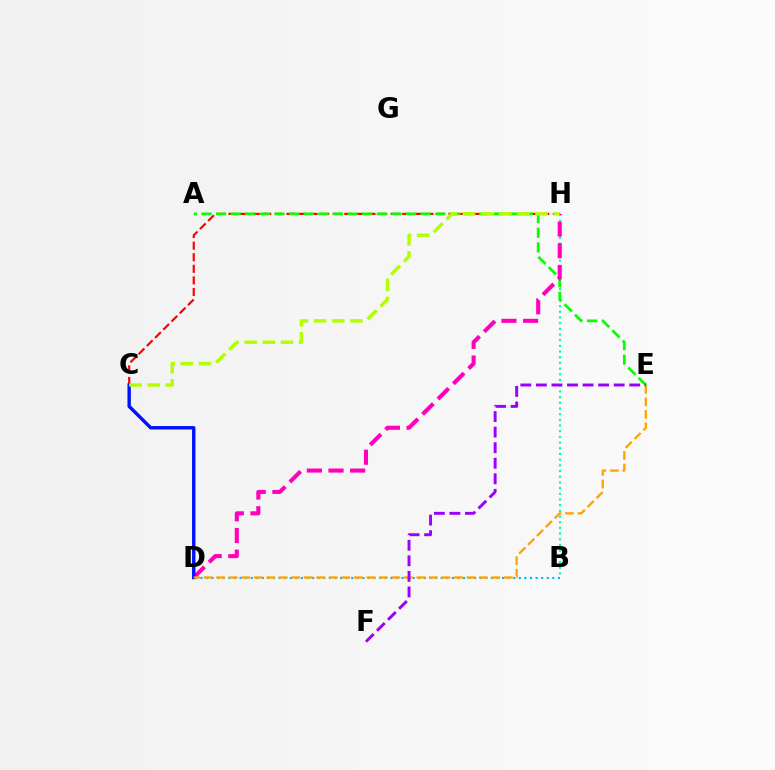{('B', 'D'): [{'color': '#00b5ff', 'line_style': 'dotted', 'thickness': 1.52}], ('B', 'H'): [{'color': '#00ff9d', 'line_style': 'dotted', 'thickness': 1.55}], ('C', 'H'): [{'color': '#ff0000', 'line_style': 'dashed', 'thickness': 1.57}, {'color': '#b3ff00', 'line_style': 'dashed', 'thickness': 2.47}], ('A', 'E'): [{'color': '#08ff00', 'line_style': 'dashed', 'thickness': 1.98}], ('D', 'H'): [{'color': '#ff00bd', 'line_style': 'dashed', 'thickness': 2.94}], ('C', 'D'): [{'color': '#0010ff', 'line_style': 'solid', 'thickness': 2.45}], ('D', 'E'): [{'color': '#ffa500', 'line_style': 'dashed', 'thickness': 1.7}], ('E', 'F'): [{'color': '#9b00ff', 'line_style': 'dashed', 'thickness': 2.11}]}